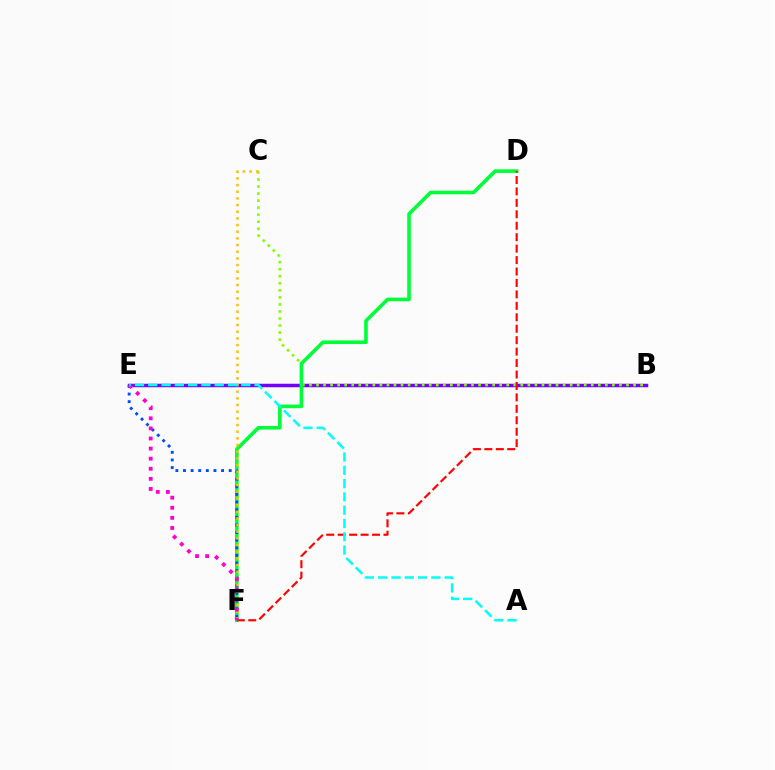{('B', 'E'): [{'color': '#7200ff', 'line_style': 'solid', 'thickness': 2.51}], ('B', 'C'): [{'color': '#84ff00', 'line_style': 'dotted', 'thickness': 1.91}], ('D', 'F'): [{'color': '#00ff39', 'line_style': 'solid', 'thickness': 2.6}, {'color': '#ff0000', 'line_style': 'dashed', 'thickness': 1.55}], ('E', 'F'): [{'color': '#004bff', 'line_style': 'dotted', 'thickness': 2.07}, {'color': '#ff00cf', 'line_style': 'dotted', 'thickness': 2.74}], ('C', 'F'): [{'color': '#ffbd00', 'line_style': 'dotted', 'thickness': 1.81}], ('A', 'E'): [{'color': '#00fff6', 'line_style': 'dashed', 'thickness': 1.81}]}